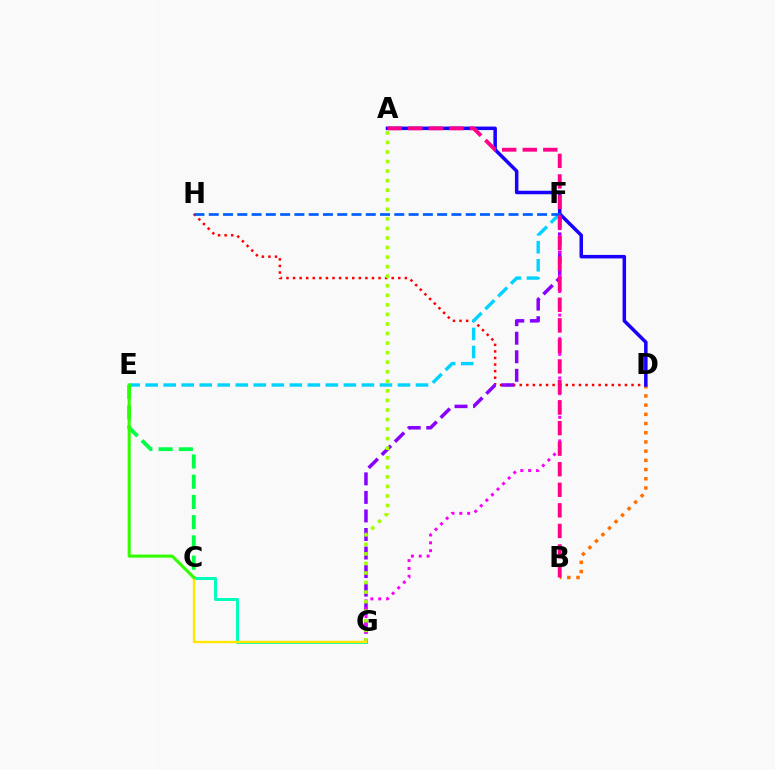{('C', 'G'): [{'color': '#00ffbb', 'line_style': 'solid', 'thickness': 2.17}, {'color': '#ffe600', 'line_style': 'solid', 'thickness': 1.71}], ('D', 'H'): [{'color': '#ff0000', 'line_style': 'dotted', 'thickness': 1.79}], ('E', 'F'): [{'color': '#00d3ff', 'line_style': 'dashed', 'thickness': 2.45}], ('F', 'G'): [{'color': '#8a00ff', 'line_style': 'dashed', 'thickness': 2.52}, {'color': '#fa00f9', 'line_style': 'dotted', 'thickness': 2.14}], ('B', 'D'): [{'color': '#ff7000', 'line_style': 'dotted', 'thickness': 2.5}], ('A', 'D'): [{'color': '#1900ff', 'line_style': 'solid', 'thickness': 2.52}], ('C', 'E'): [{'color': '#00ff45', 'line_style': 'dashed', 'thickness': 2.75}, {'color': '#31ff00', 'line_style': 'solid', 'thickness': 2.21}], ('A', 'G'): [{'color': '#a2ff00', 'line_style': 'dotted', 'thickness': 2.6}], ('F', 'H'): [{'color': '#005dff', 'line_style': 'dashed', 'thickness': 1.94}], ('A', 'B'): [{'color': '#ff0088', 'line_style': 'dashed', 'thickness': 2.79}]}